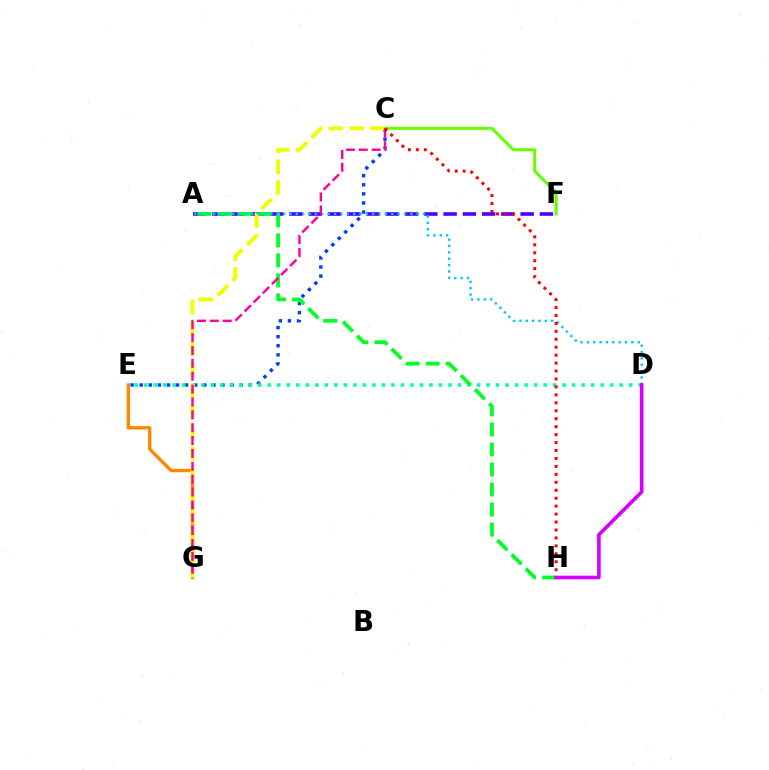{('A', 'F'): [{'color': '#4f00ff', 'line_style': 'dashed', 'thickness': 2.62}], ('C', 'F'): [{'color': '#66ff00', 'line_style': 'solid', 'thickness': 2.18}], ('C', 'E'): [{'color': '#003fff', 'line_style': 'dotted', 'thickness': 2.47}], ('D', 'E'): [{'color': '#00ffaf', 'line_style': 'dotted', 'thickness': 2.58}], ('A', 'H'): [{'color': '#00ff27', 'line_style': 'dashed', 'thickness': 2.72}], ('E', 'G'): [{'color': '#ff8800', 'line_style': 'solid', 'thickness': 2.42}], ('C', 'G'): [{'color': '#eeff00', 'line_style': 'dashed', 'thickness': 2.84}, {'color': '#ff00a0', 'line_style': 'dashed', 'thickness': 1.75}], ('A', 'D'): [{'color': '#00c7ff', 'line_style': 'dotted', 'thickness': 1.73}], ('C', 'H'): [{'color': '#ff0000', 'line_style': 'dotted', 'thickness': 2.16}], ('D', 'H'): [{'color': '#d600ff', 'line_style': 'solid', 'thickness': 2.63}]}